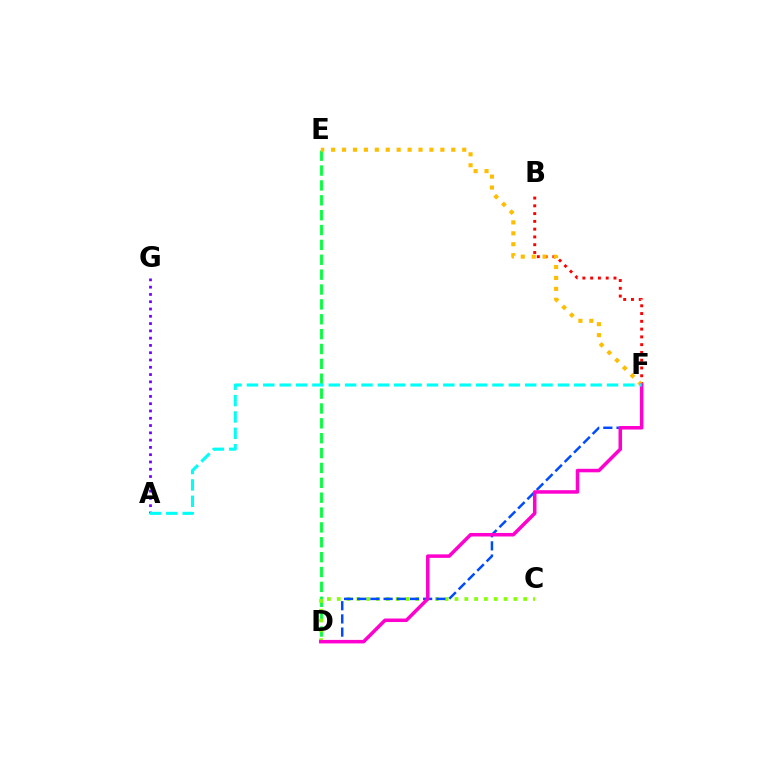{('B', 'F'): [{'color': '#ff0000', 'line_style': 'dotted', 'thickness': 2.11}], ('D', 'E'): [{'color': '#00ff39', 'line_style': 'dashed', 'thickness': 2.02}], ('C', 'D'): [{'color': '#84ff00', 'line_style': 'dotted', 'thickness': 2.67}], ('E', 'F'): [{'color': '#ffbd00', 'line_style': 'dotted', 'thickness': 2.97}], ('D', 'F'): [{'color': '#004bff', 'line_style': 'dashed', 'thickness': 1.79}, {'color': '#ff00cf', 'line_style': 'solid', 'thickness': 2.53}], ('A', 'G'): [{'color': '#7200ff', 'line_style': 'dotted', 'thickness': 1.98}], ('A', 'F'): [{'color': '#00fff6', 'line_style': 'dashed', 'thickness': 2.22}]}